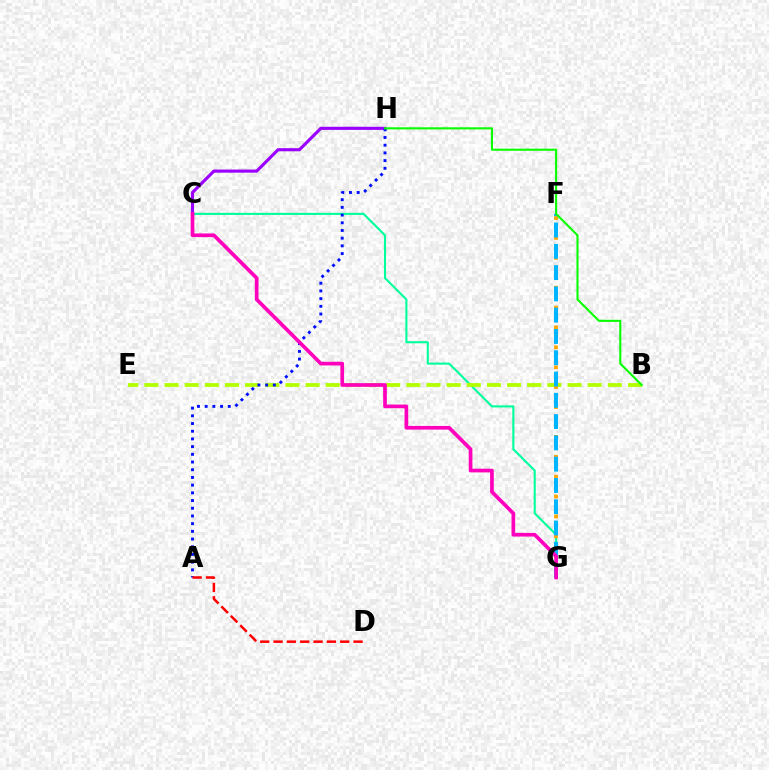{('C', 'G'): [{'color': '#00ff9d', 'line_style': 'solid', 'thickness': 1.51}, {'color': '#ff00bd', 'line_style': 'solid', 'thickness': 2.66}], ('B', 'E'): [{'color': '#b3ff00', 'line_style': 'dashed', 'thickness': 2.74}], ('F', 'G'): [{'color': '#ffa500', 'line_style': 'dotted', 'thickness': 2.7}, {'color': '#00b5ff', 'line_style': 'dashed', 'thickness': 2.89}], ('C', 'H'): [{'color': '#9b00ff', 'line_style': 'solid', 'thickness': 2.25}], ('A', 'H'): [{'color': '#0010ff', 'line_style': 'dotted', 'thickness': 2.09}], ('A', 'D'): [{'color': '#ff0000', 'line_style': 'dashed', 'thickness': 1.81}], ('B', 'H'): [{'color': '#08ff00', 'line_style': 'solid', 'thickness': 1.52}]}